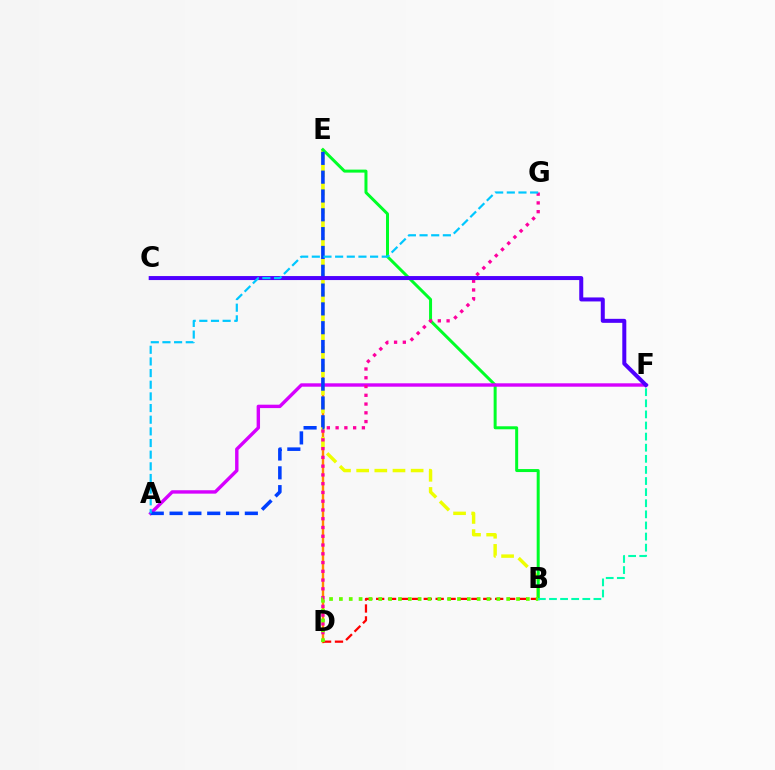{('D', 'E'): [{'color': '#ff8800', 'line_style': 'solid', 'thickness': 1.73}], ('B', 'E'): [{'color': '#eeff00', 'line_style': 'dashed', 'thickness': 2.47}, {'color': '#00ff27', 'line_style': 'solid', 'thickness': 2.16}], ('A', 'F'): [{'color': '#d600ff', 'line_style': 'solid', 'thickness': 2.45}], ('D', 'G'): [{'color': '#ff00a0', 'line_style': 'dotted', 'thickness': 2.38}], ('A', 'E'): [{'color': '#003fff', 'line_style': 'dashed', 'thickness': 2.56}], ('C', 'F'): [{'color': '#4f00ff', 'line_style': 'solid', 'thickness': 2.88}], ('B', 'D'): [{'color': '#ff0000', 'line_style': 'dashed', 'thickness': 1.62}, {'color': '#66ff00', 'line_style': 'dotted', 'thickness': 2.67}], ('A', 'G'): [{'color': '#00c7ff', 'line_style': 'dashed', 'thickness': 1.58}], ('B', 'F'): [{'color': '#00ffaf', 'line_style': 'dashed', 'thickness': 1.51}]}